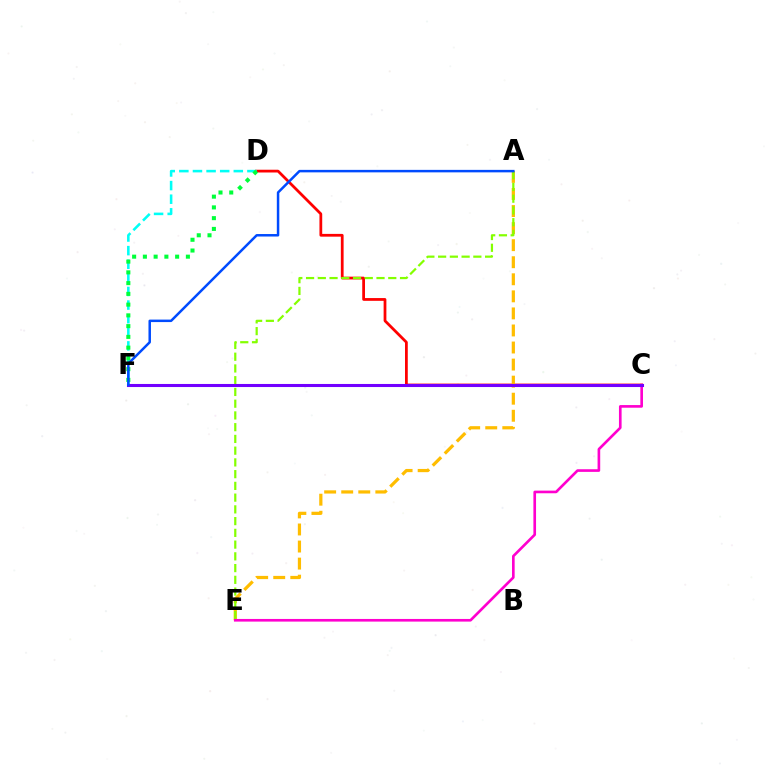{('C', 'D'): [{'color': '#ff0000', 'line_style': 'solid', 'thickness': 1.99}], ('A', 'E'): [{'color': '#ffbd00', 'line_style': 'dashed', 'thickness': 2.32}, {'color': '#84ff00', 'line_style': 'dashed', 'thickness': 1.6}], ('C', 'E'): [{'color': '#ff00cf', 'line_style': 'solid', 'thickness': 1.91}], ('D', 'F'): [{'color': '#00fff6', 'line_style': 'dashed', 'thickness': 1.85}, {'color': '#00ff39', 'line_style': 'dotted', 'thickness': 2.92}], ('C', 'F'): [{'color': '#7200ff', 'line_style': 'solid', 'thickness': 2.21}], ('A', 'F'): [{'color': '#004bff', 'line_style': 'solid', 'thickness': 1.79}]}